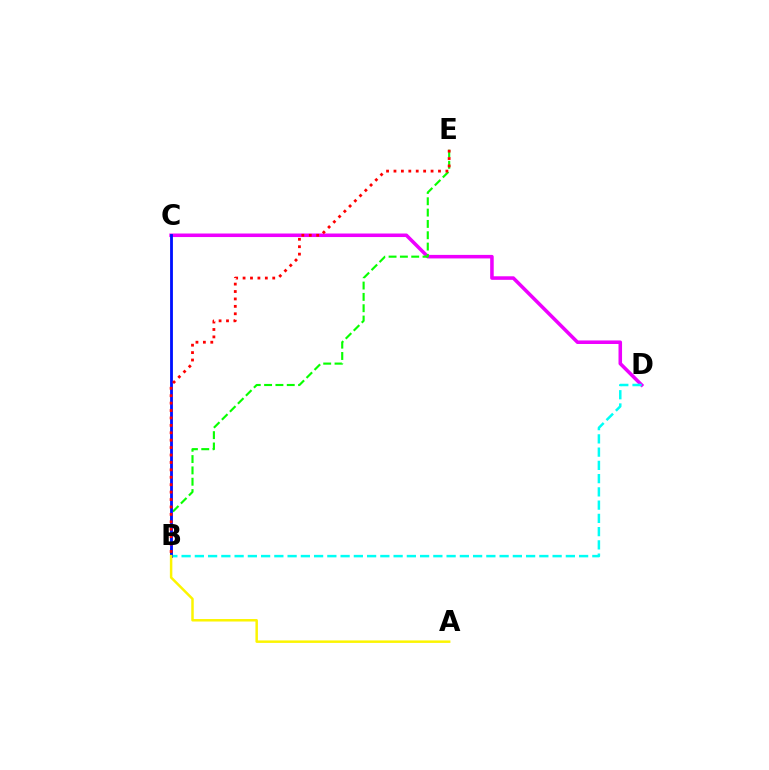{('C', 'D'): [{'color': '#ee00ff', 'line_style': 'solid', 'thickness': 2.55}], ('B', 'E'): [{'color': '#08ff00', 'line_style': 'dashed', 'thickness': 1.54}, {'color': '#ff0000', 'line_style': 'dotted', 'thickness': 2.02}], ('B', 'D'): [{'color': '#00fff6', 'line_style': 'dashed', 'thickness': 1.8}], ('B', 'C'): [{'color': '#0010ff', 'line_style': 'solid', 'thickness': 2.03}], ('A', 'B'): [{'color': '#fcf500', 'line_style': 'solid', 'thickness': 1.79}]}